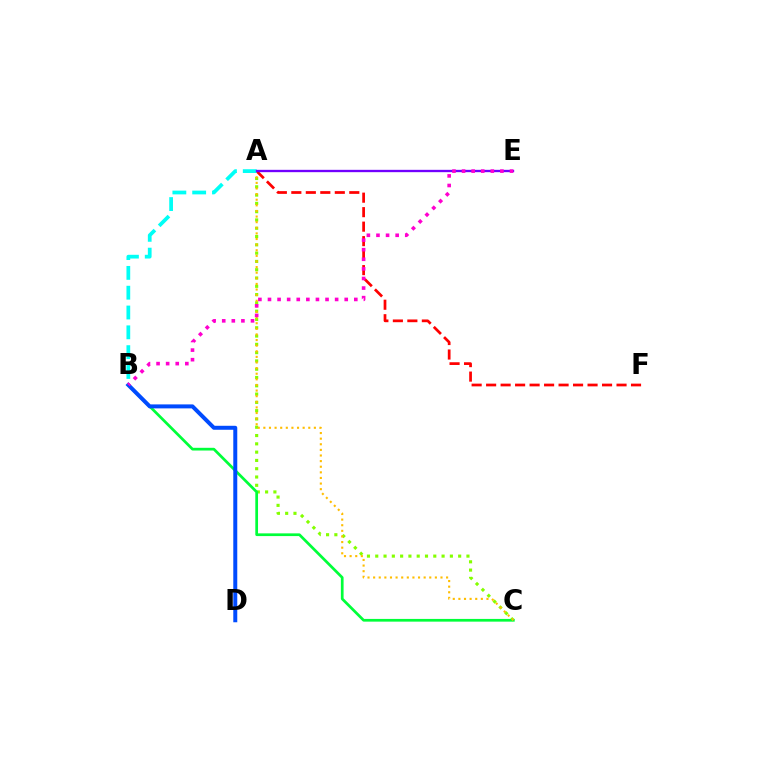{('A', 'C'): [{'color': '#84ff00', 'line_style': 'dotted', 'thickness': 2.25}, {'color': '#ffbd00', 'line_style': 'dotted', 'thickness': 1.53}], ('B', 'C'): [{'color': '#00ff39', 'line_style': 'solid', 'thickness': 1.96}], ('A', 'F'): [{'color': '#ff0000', 'line_style': 'dashed', 'thickness': 1.97}], ('B', 'D'): [{'color': '#004bff', 'line_style': 'solid', 'thickness': 2.86}], ('A', 'B'): [{'color': '#00fff6', 'line_style': 'dashed', 'thickness': 2.69}], ('A', 'E'): [{'color': '#7200ff', 'line_style': 'solid', 'thickness': 1.68}], ('B', 'E'): [{'color': '#ff00cf', 'line_style': 'dotted', 'thickness': 2.61}]}